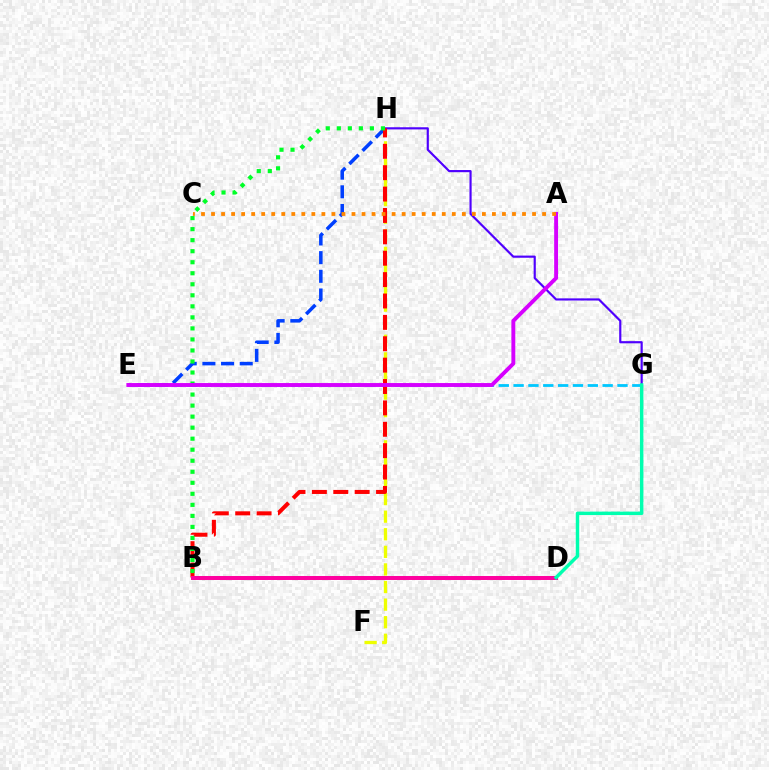{('E', 'H'): [{'color': '#003fff', 'line_style': 'dashed', 'thickness': 2.54}], ('B', 'D'): [{'color': '#66ff00', 'line_style': 'dashed', 'thickness': 2.7}, {'color': '#ff00a0', 'line_style': 'solid', 'thickness': 2.86}], ('F', 'H'): [{'color': '#eeff00', 'line_style': 'dashed', 'thickness': 2.39}], ('E', 'G'): [{'color': '#00c7ff', 'line_style': 'dashed', 'thickness': 2.02}], ('G', 'H'): [{'color': '#4f00ff', 'line_style': 'solid', 'thickness': 1.56}], ('B', 'H'): [{'color': '#ff0000', 'line_style': 'dashed', 'thickness': 2.9}, {'color': '#00ff27', 'line_style': 'dotted', 'thickness': 3.0}], ('A', 'E'): [{'color': '#d600ff', 'line_style': 'solid', 'thickness': 2.8}], ('D', 'G'): [{'color': '#00ffaf', 'line_style': 'solid', 'thickness': 2.49}], ('A', 'C'): [{'color': '#ff8800', 'line_style': 'dotted', 'thickness': 2.73}]}